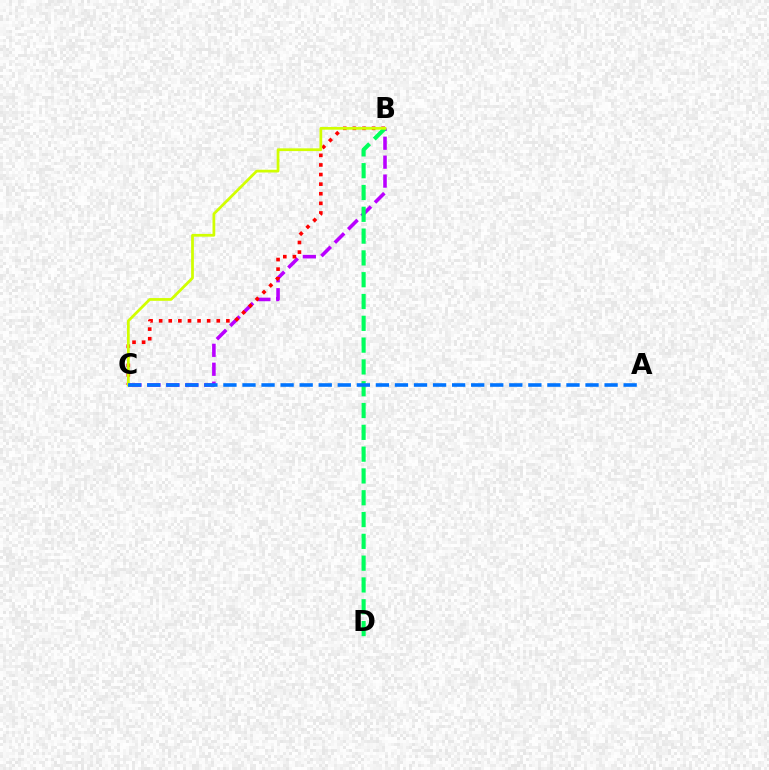{('B', 'C'): [{'color': '#b900ff', 'line_style': 'dashed', 'thickness': 2.57}, {'color': '#ff0000', 'line_style': 'dotted', 'thickness': 2.61}, {'color': '#d1ff00', 'line_style': 'solid', 'thickness': 1.98}], ('B', 'D'): [{'color': '#00ff5c', 'line_style': 'dashed', 'thickness': 2.96}], ('A', 'C'): [{'color': '#0074ff', 'line_style': 'dashed', 'thickness': 2.59}]}